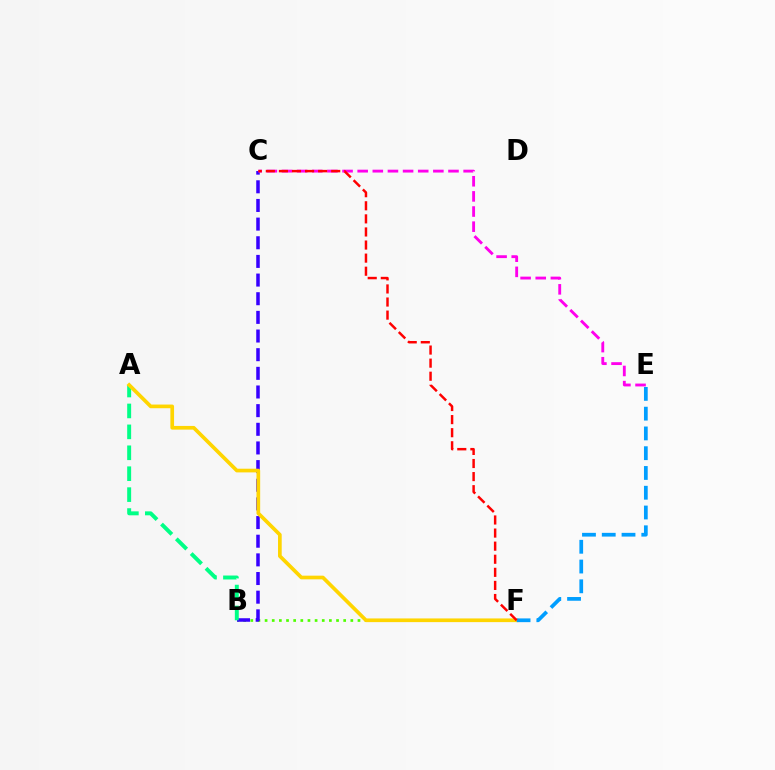{('B', 'F'): [{'color': '#4fff00', 'line_style': 'dotted', 'thickness': 1.94}], ('B', 'C'): [{'color': '#3700ff', 'line_style': 'dashed', 'thickness': 2.53}], ('C', 'E'): [{'color': '#ff00ed', 'line_style': 'dashed', 'thickness': 2.06}], ('A', 'B'): [{'color': '#00ff86', 'line_style': 'dashed', 'thickness': 2.84}], ('A', 'F'): [{'color': '#ffd500', 'line_style': 'solid', 'thickness': 2.65}], ('E', 'F'): [{'color': '#009eff', 'line_style': 'dashed', 'thickness': 2.69}], ('C', 'F'): [{'color': '#ff0000', 'line_style': 'dashed', 'thickness': 1.78}]}